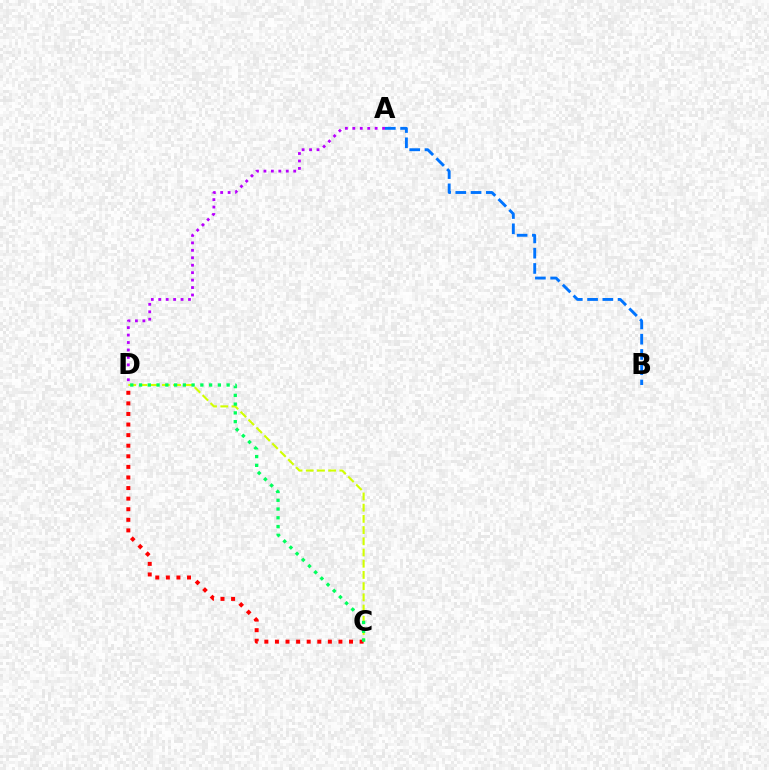{('A', 'D'): [{'color': '#b900ff', 'line_style': 'dotted', 'thickness': 2.02}], ('A', 'B'): [{'color': '#0074ff', 'line_style': 'dashed', 'thickness': 2.07}], ('C', 'D'): [{'color': '#d1ff00', 'line_style': 'dashed', 'thickness': 1.52}, {'color': '#ff0000', 'line_style': 'dotted', 'thickness': 2.88}, {'color': '#00ff5c', 'line_style': 'dotted', 'thickness': 2.38}]}